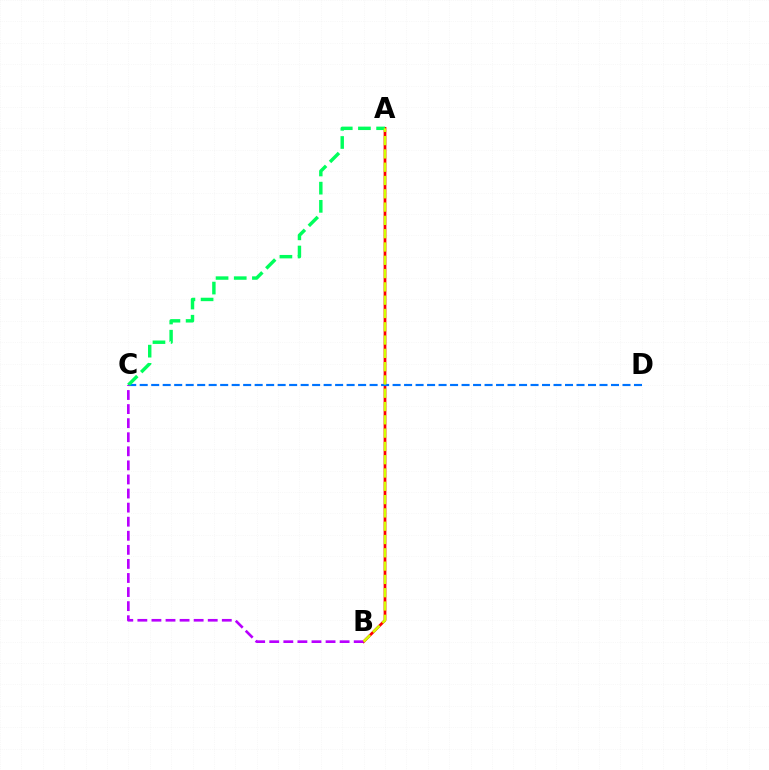{('A', 'B'): [{'color': '#ff0000', 'line_style': 'solid', 'thickness': 1.97}, {'color': '#d1ff00', 'line_style': 'dashed', 'thickness': 1.81}], ('C', 'D'): [{'color': '#0074ff', 'line_style': 'dashed', 'thickness': 1.56}], ('A', 'C'): [{'color': '#00ff5c', 'line_style': 'dashed', 'thickness': 2.47}], ('B', 'C'): [{'color': '#b900ff', 'line_style': 'dashed', 'thickness': 1.91}]}